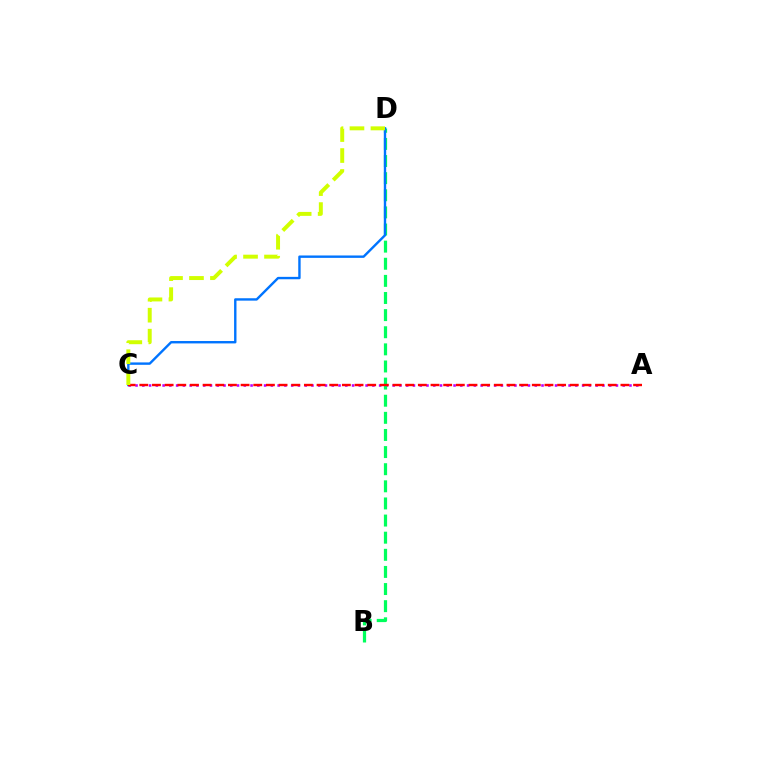{('A', 'C'): [{'color': '#b900ff', 'line_style': 'dotted', 'thickness': 1.84}, {'color': '#ff0000', 'line_style': 'dashed', 'thickness': 1.72}], ('B', 'D'): [{'color': '#00ff5c', 'line_style': 'dashed', 'thickness': 2.33}], ('C', 'D'): [{'color': '#0074ff', 'line_style': 'solid', 'thickness': 1.72}, {'color': '#d1ff00', 'line_style': 'dashed', 'thickness': 2.85}]}